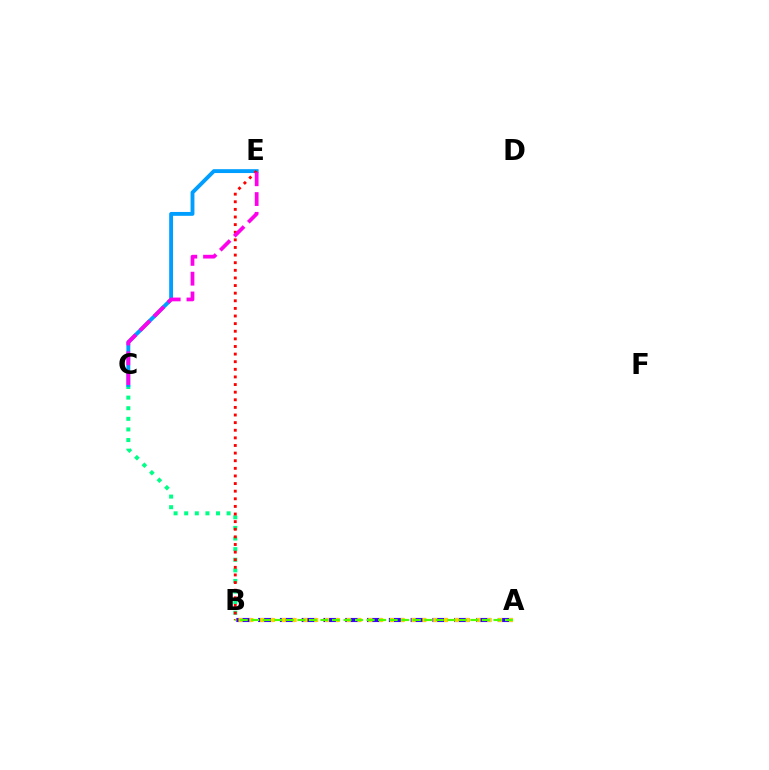{('A', 'B'): [{'color': '#3700ff', 'line_style': 'dashed', 'thickness': 2.96}, {'color': '#ffd500', 'line_style': 'dotted', 'thickness': 2.94}, {'color': '#4fff00', 'line_style': 'dashed', 'thickness': 1.57}], ('B', 'C'): [{'color': '#00ff86', 'line_style': 'dotted', 'thickness': 2.88}], ('C', 'E'): [{'color': '#009eff', 'line_style': 'solid', 'thickness': 2.78}, {'color': '#ff00ed', 'line_style': 'dashed', 'thickness': 2.69}], ('B', 'E'): [{'color': '#ff0000', 'line_style': 'dotted', 'thickness': 2.07}]}